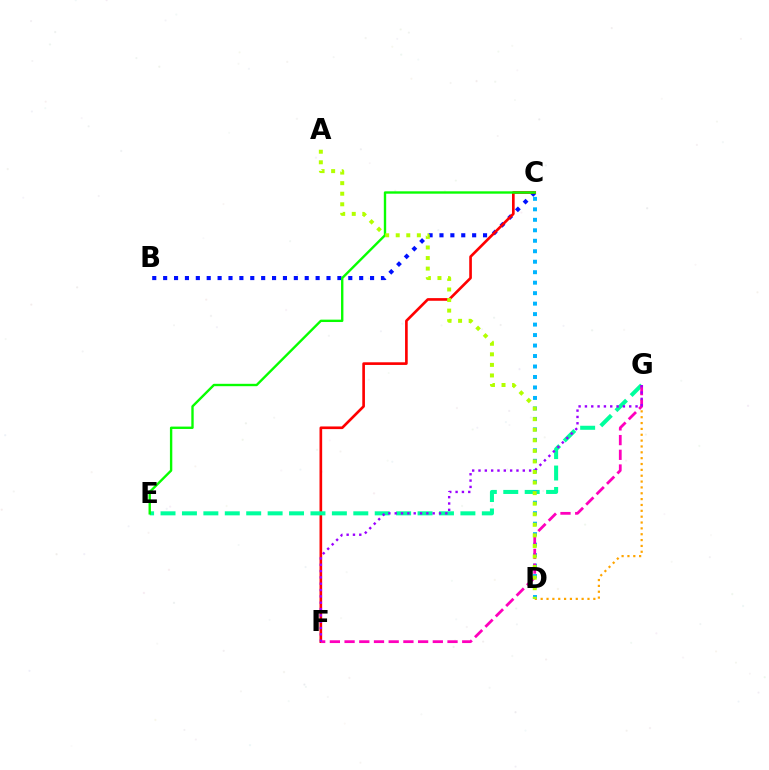{('B', 'C'): [{'color': '#0010ff', 'line_style': 'dotted', 'thickness': 2.96}], ('C', 'F'): [{'color': '#ff0000', 'line_style': 'solid', 'thickness': 1.91}], ('D', 'G'): [{'color': '#ffa500', 'line_style': 'dotted', 'thickness': 1.59}], ('E', 'G'): [{'color': '#00ff9d', 'line_style': 'dashed', 'thickness': 2.91}], ('C', 'D'): [{'color': '#00b5ff', 'line_style': 'dotted', 'thickness': 2.85}], ('C', 'E'): [{'color': '#08ff00', 'line_style': 'solid', 'thickness': 1.71}], ('F', 'G'): [{'color': '#ff00bd', 'line_style': 'dashed', 'thickness': 2.0}, {'color': '#9b00ff', 'line_style': 'dotted', 'thickness': 1.72}], ('A', 'D'): [{'color': '#b3ff00', 'line_style': 'dotted', 'thickness': 2.87}]}